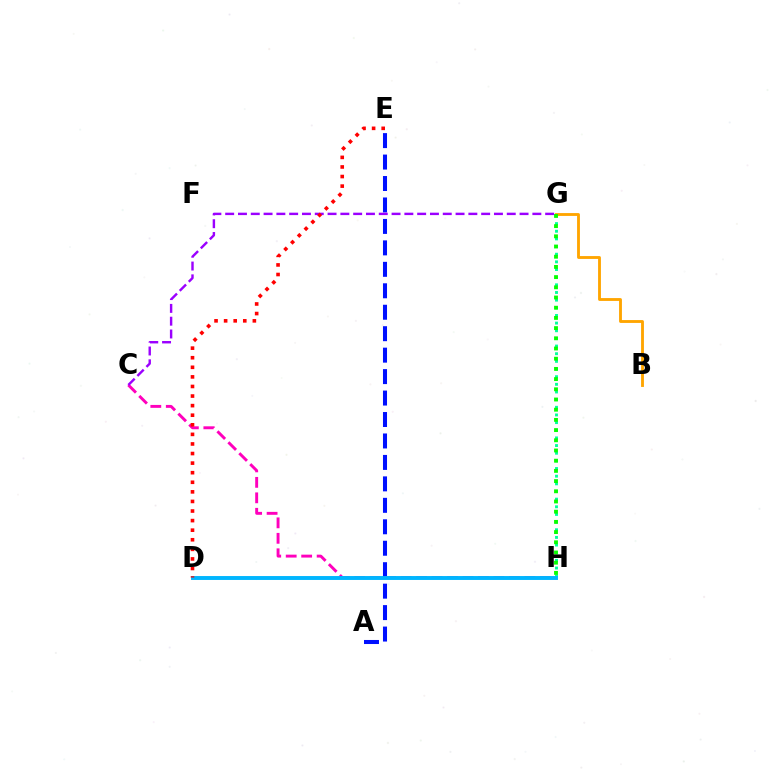{('A', 'E'): [{'color': '#0010ff', 'line_style': 'dashed', 'thickness': 2.91}], ('C', 'H'): [{'color': '#ff00bd', 'line_style': 'dashed', 'thickness': 2.1}], ('B', 'G'): [{'color': '#ffa500', 'line_style': 'solid', 'thickness': 2.06}], ('G', 'H'): [{'color': '#00ff9d', 'line_style': 'dotted', 'thickness': 2.08}, {'color': '#08ff00', 'line_style': 'dotted', 'thickness': 2.77}], ('D', 'H'): [{'color': '#b3ff00', 'line_style': 'solid', 'thickness': 1.6}, {'color': '#00b5ff', 'line_style': 'solid', 'thickness': 2.81}], ('C', 'G'): [{'color': '#9b00ff', 'line_style': 'dashed', 'thickness': 1.74}], ('D', 'E'): [{'color': '#ff0000', 'line_style': 'dotted', 'thickness': 2.6}]}